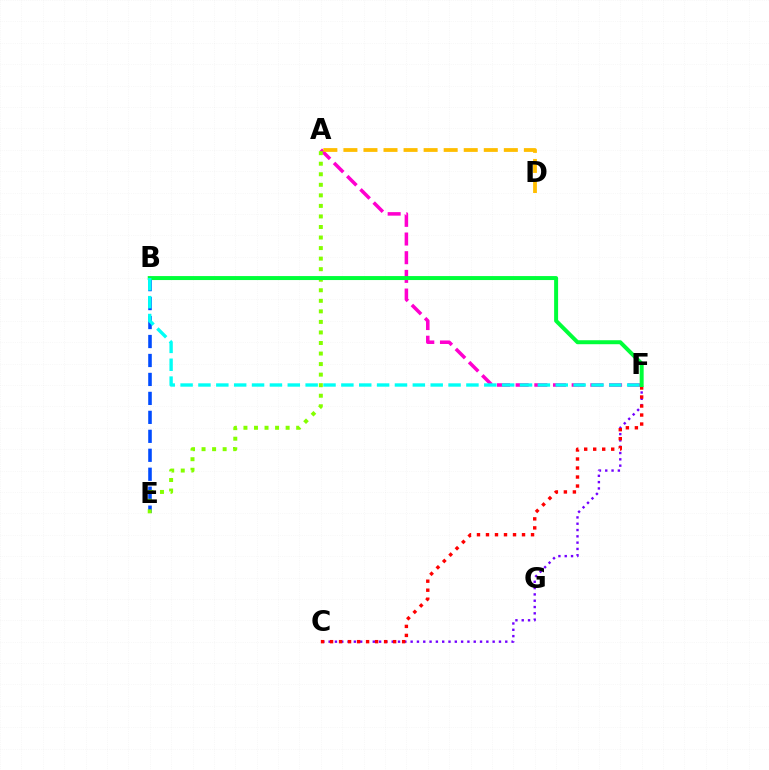{('A', 'F'): [{'color': '#ff00cf', 'line_style': 'dashed', 'thickness': 2.54}], ('B', 'E'): [{'color': '#004bff', 'line_style': 'dashed', 'thickness': 2.58}], ('C', 'F'): [{'color': '#7200ff', 'line_style': 'dotted', 'thickness': 1.71}, {'color': '#ff0000', 'line_style': 'dotted', 'thickness': 2.45}], ('A', 'E'): [{'color': '#84ff00', 'line_style': 'dotted', 'thickness': 2.87}], ('A', 'D'): [{'color': '#ffbd00', 'line_style': 'dashed', 'thickness': 2.72}], ('B', 'F'): [{'color': '#00ff39', 'line_style': 'solid', 'thickness': 2.86}, {'color': '#00fff6', 'line_style': 'dashed', 'thickness': 2.43}]}